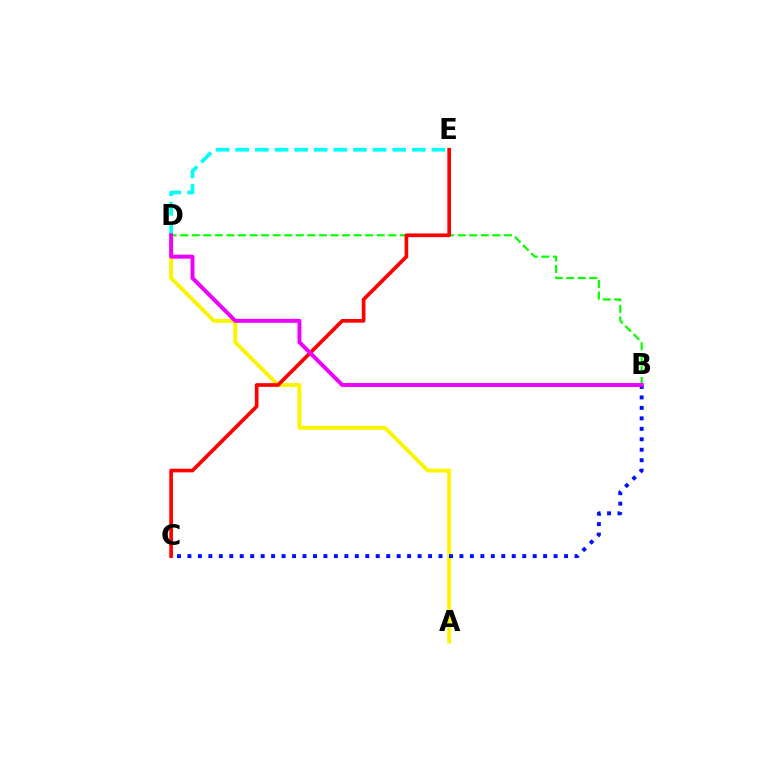{('B', 'D'): [{'color': '#08ff00', 'line_style': 'dashed', 'thickness': 1.57}, {'color': '#ee00ff', 'line_style': 'solid', 'thickness': 2.83}], ('A', 'D'): [{'color': '#fcf500', 'line_style': 'solid', 'thickness': 2.81}], ('D', 'E'): [{'color': '#00fff6', 'line_style': 'dashed', 'thickness': 2.67}], ('C', 'E'): [{'color': '#ff0000', 'line_style': 'solid', 'thickness': 2.64}], ('B', 'C'): [{'color': '#0010ff', 'line_style': 'dotted', 'thickness': 2.84}]}